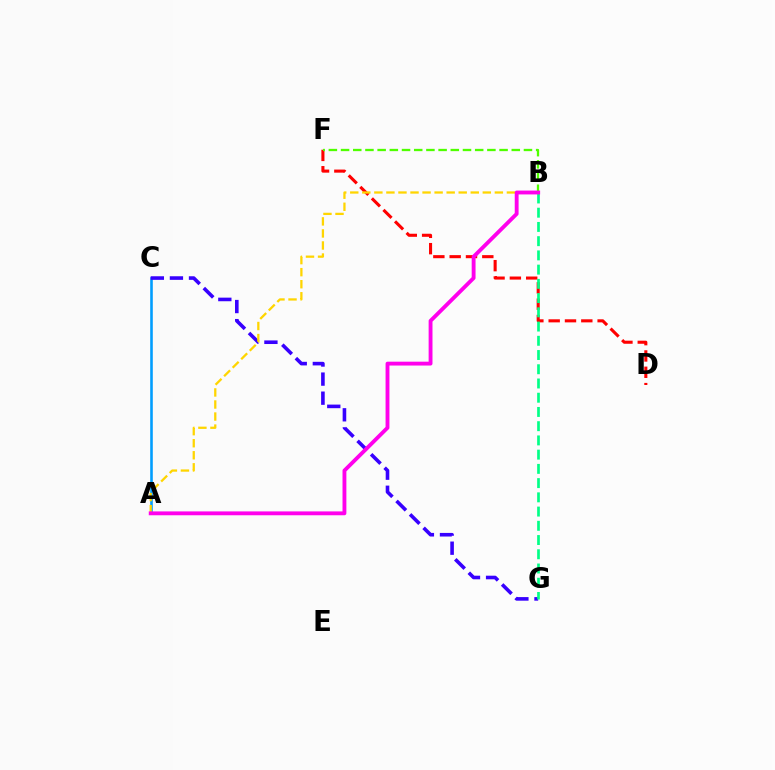{('D', 'F'): [{'color': '#ff0000', 'line_style': 'dashed', 'thickness': 2.22}], ('A', 'C'): [{'color': '#009eff', 'line_style': 'solid', 'thickness': 1.86}], ('B', 'F'): [{'color': '#4fff00', 'line_style': 'dashed', 'thickness': 1.66}], ('C', 'G'): [{'color': '#3700ff', 'line_style': 'dashed', 'thickness': 2.59}], ('B', 'G'): [{'color': '#00ff86', 'line_style': 'dashed', 'thickness': 1.93}], ('A', 'B'): [{'color': '#ffd500', 'line_style': 'dashed', 'thickness': 1.64}, {'color': '#ff00ed', 'line_style': 'solid', 'thickness': 2.78}]}